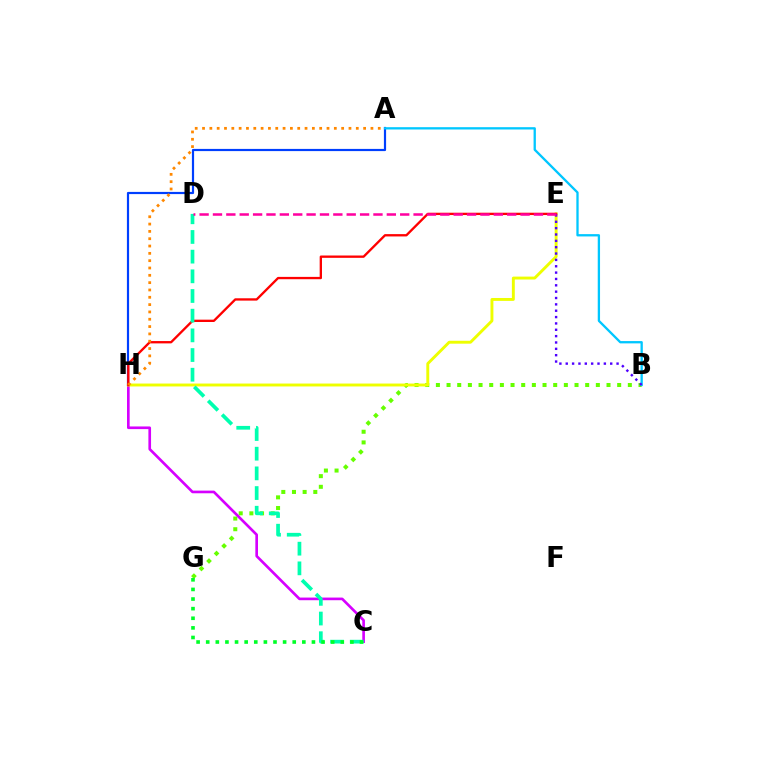{('A', 'H'): [{'color': '#003fff', 'line_style': 'solid', 'thickness': 1.57}, {'color': '#ff8800', 'line_style': 'dotted', 'thickness': 1.99}], ('B', 'G'): [{'color': '#66ff00', 'line_style': 'dotted', 'thickness': 2.9}], ('C', 'H'): [{'color': '#d600ff', 'line_style': 'solid', 'thickness': 1.91}], ('E', 'H'): [{'color': '#eeff00', 'line_style': 'solid', 'thickness': 2.1}, {'color': '#ff0000', 'line_style': 'solid', 'thickness': 1.68}], ('A', 'B'): [{'color': '#00c7ff', 'line_style': 'solid', 'thickness': 1.66}], ('B', 'E'): [{'color': '#4f00ff', 'line_style': 'dotted', 'thickness': 1.73}], ('C', 'D'): [{'color': '#00ffaf', 'line_style': 'dashed', 'thickness': 2.67}], ('C', 'G'): [{'color': '#00ff27', 'line_style': 'dotted', 'thickness': 2.61}], ('D', 'E'): [{'color': '#ff00a0', 'line_style': 'dashed', 'thickness': 1.82}]}